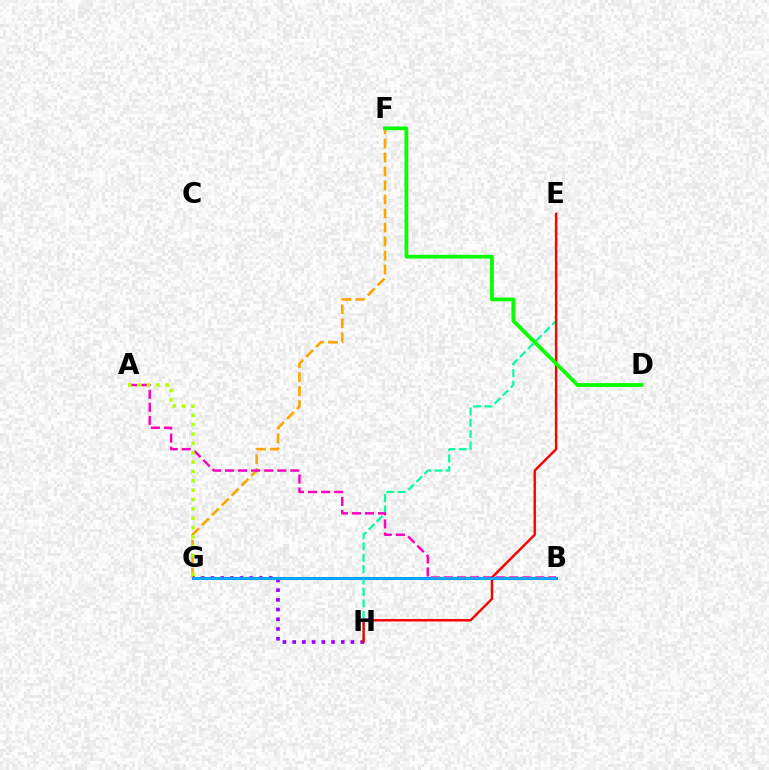{('B', 'G'): [{'color': '#0010ff', 'line_style': 'solid', 'thickness': 2.01}, {'color': '#00b5ff', 'line_style': 'solid', 'thickness': 1.89}], ('E', 'H'): [{'color': '#00ff9d', 'line_style': 'dashed', 'thickness': 1.55}, {'color': '#ff0000', 'line_style': 'solid', 'thickness': 1.75}], ('F', 'G'): [{'color': '#ffa500', 'line_style': 'dashed', 'thickness': 1.9}], ('A', 'B'): [{'color': '#ff00bd', 'line_style': 'dashed', 'thickness': 1.77}], ('G', 'H'): [{'color': '#9b00ff', 'line_style': 'dotted', 'thickness': 2.64}], ('A', 'G'): [{'color': '#b3ff00', 'line_style': 'dotted', 'thickness': 2.54}], ('D', 'F'): [{'color': '#08ff00', 'line_style': 'solid', 'thickness': 2.71}]}